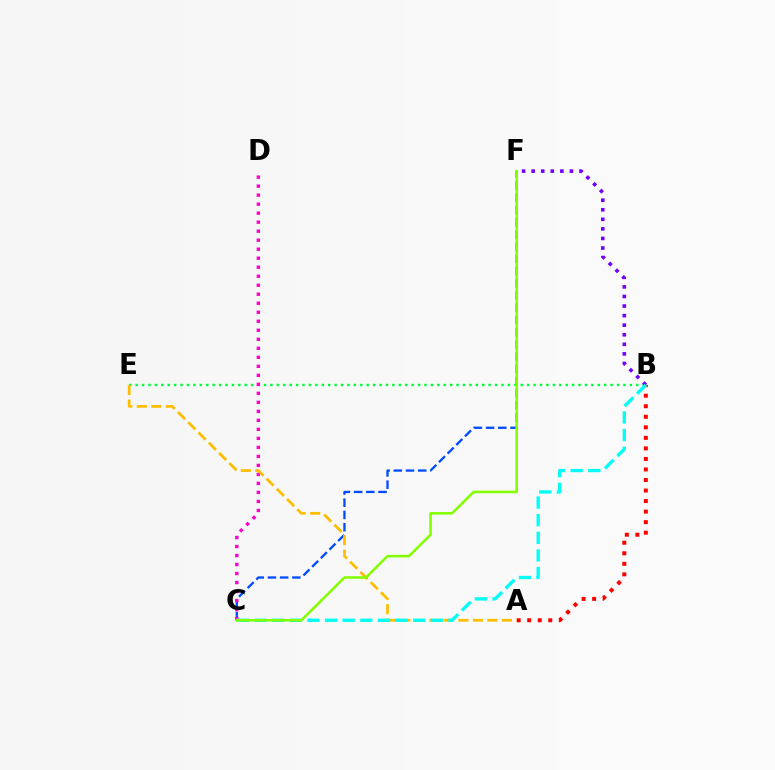{('A', 'B'): [{'color': '#ff0000', 'line_style': 'dotted', 'thickness': 2.86}], ('C', 'F'): [{'color': '#004bff', 'line_style': 'dashed', 'thickness': 1.66}, {'color': '#84ff00', 'line_style': 'solid', 'thickness': 1.84}], ('B', 'E'): [{'color': '#00ff39', 'line_style': 'dotted', 'thickness': 1.74}], ('B', 'F'): [{'color': '#7200ff', 'line_style': 'dotted', 'thickness': 2.6}], ('C', 'D'): [{'color': '#ff00cf', 'line_style': 'dotted', 'thickness': 2.45}], ('A', 'E'): [{'color': '#ffbd00', 'line_style': 'dashed', 'thickness': 1.97}], ('B', 'C'): [{'color': '#00fff6', 'line_style': 'dashed', 'thickness': 2.39}]}